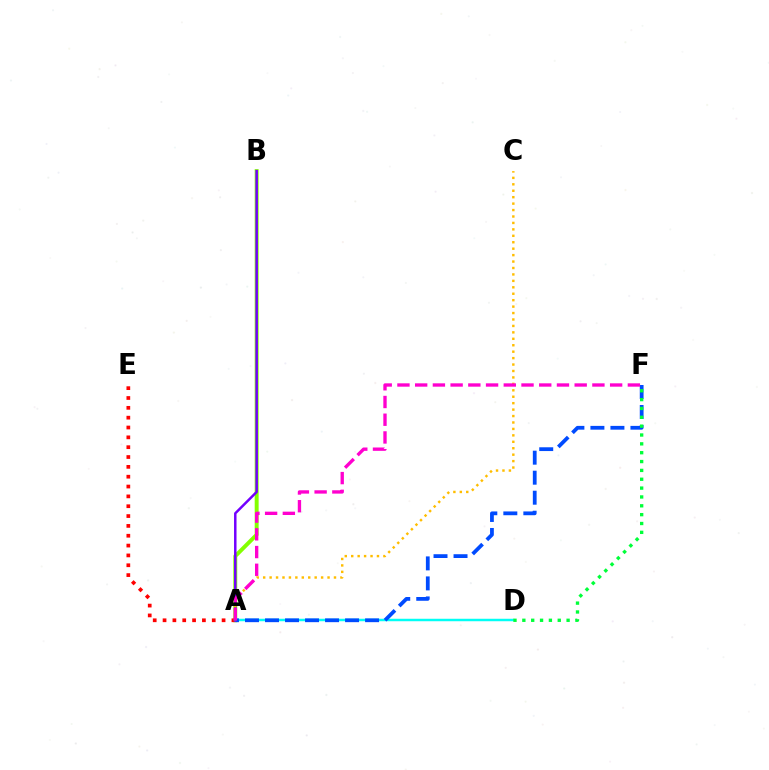{('A', 'B'): [{'color': '#84ff00', 'line_style': 'solid', 'thickness': 2.84}, {'color': '#7200ff', 'line_style': 'solid', 'thickness': 1.79}], ('A', 'E'): [{'color': '#ff0000', 'line_style': 'dotted', 'thickness': 2.67}], ('A', 'D'): [{'color': '#00fff6', 'line_style': 'solid', 'thickness': 1.78}], ('A', 'F'): [{'color': '#004bff', 'line_style': 'dashed', 'thickness': 2.72}, {'color': '#ff00cf', 'line_style': 'dashed', 'thickness': 2.41}], ('D', 'F'): [{'color': '#00ff39', 'line_style': 'dotted', 'thickness': 2.4}], ('A', 'C'): [{'color': '#ffbd00', 'line_style': 'dotted', 'thickness': 1.75}]}